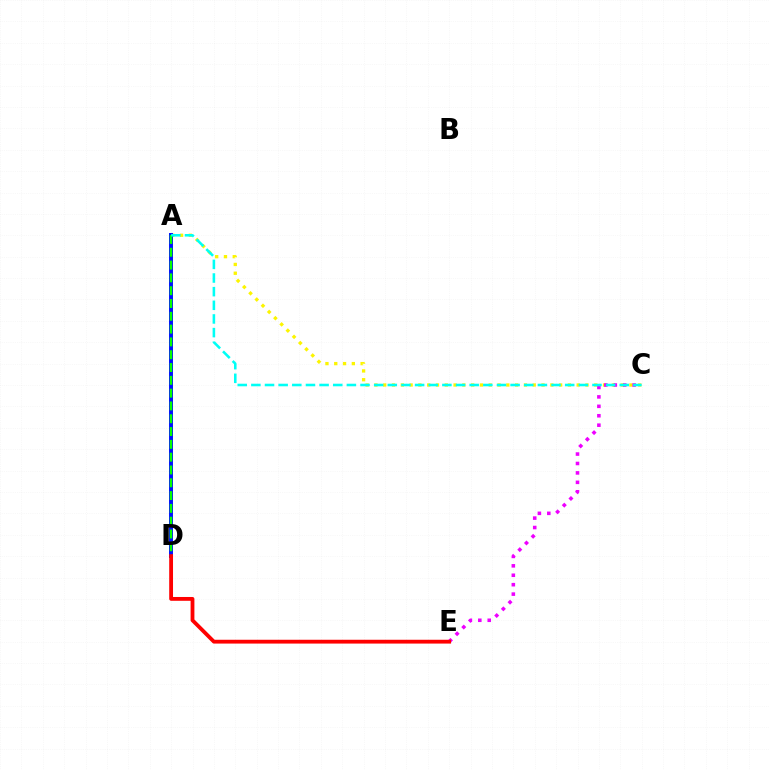{('A', 'C'): [{'color': '#fcf500', 'line_style': 'dotted', 'thickness': 2.39}, {'color': '#00fff6', 'line_style': 'dashed', 'thickness': 1.85}], ('A', 'D'): [{'color': '#0010ff', 'line_style': 'solid', 'thickness': 2.84}, {'color': '#08ff00', 'line_style': 'dashed', 'thickness': 1.74}], ('C', 'E'): [{'color': '#ee00ff', 'line_style': 'dotted', 'thickness': 2.56}], ('D', 'E'): [{'color': '#ff0000', 'line_style': 'solid', 'thickness': 2.75}]}